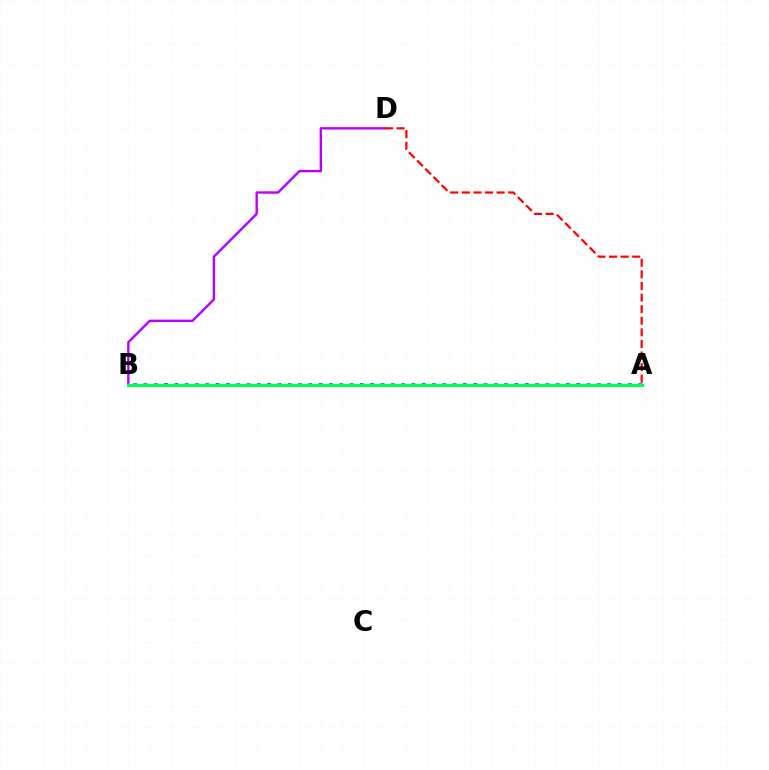{('B', 'D'): [{'color': '#b900ff', 'line_style': 'solid', 'thickness': 1.72}], ('A', 'B'): [{'color': '#0074ff', 'line_style': 'dotted', 'thickness': 2.8}, {'color': '#d1ff00', 'line_style': 'dashed', 'thickness': 1.76}, {'color': '#00ff5c', 'line_style': 'solid', 'thickness': 2.17}], ('A', 'D'): [{'color': '#ff0000', 'line_style': 'dashed', 'thickness': 1.57}]}